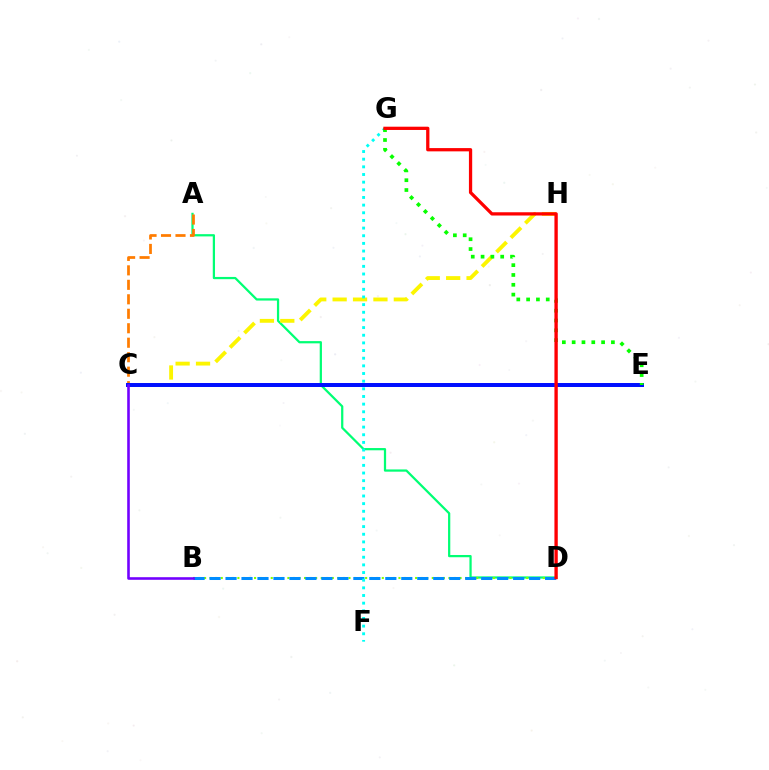{('A', 'D'): [{'color': '#00ff74', 'line_style': 'solid', 'thickness': 1.61}], ('B', 'D'): [{'color': '#84ff00', 'line_style': 'dotted', 'thickness': 1.51}, {'color': '#008cff', 'line_style': 'dashed', 'thickness': 2.17}], ('C', 'E'): [{'color': '#ee00ff', 'line_style': 'solid', 'thickness': 2.73}, {'color': '#0010ff', 'line_style': 'solid', 'thickness': 2.85}], ('A', 'C'): [{'color': '#ff7c00', 'line_style': 'dashed', 'thickness': 1.97}], ('C', 'H'): [{'color': '#fcf500', 'line_style': 'dashed', 'thickness': 2.77}], ('F', 'G'): [{'color': '#00fff6', 'line_style': 'dotted', 'thickness': 2.08}], ('E', 'G'): [{'color': '#08ff00', 'line_style': 'dotted', 'thickness': 2.67}], ('B', 'C'): [{'color': '#7200ff', 'line_style': 'solid', 'thickness': 1.87}], ('D', 'H'): [{'color': '#ff0094', 'line_style': 'solid', 'thickness': 1.64}], ('D', 'G'): [{'color': '#ff0000', 'line_style': 'solid', 'thickness': 2.35}]}